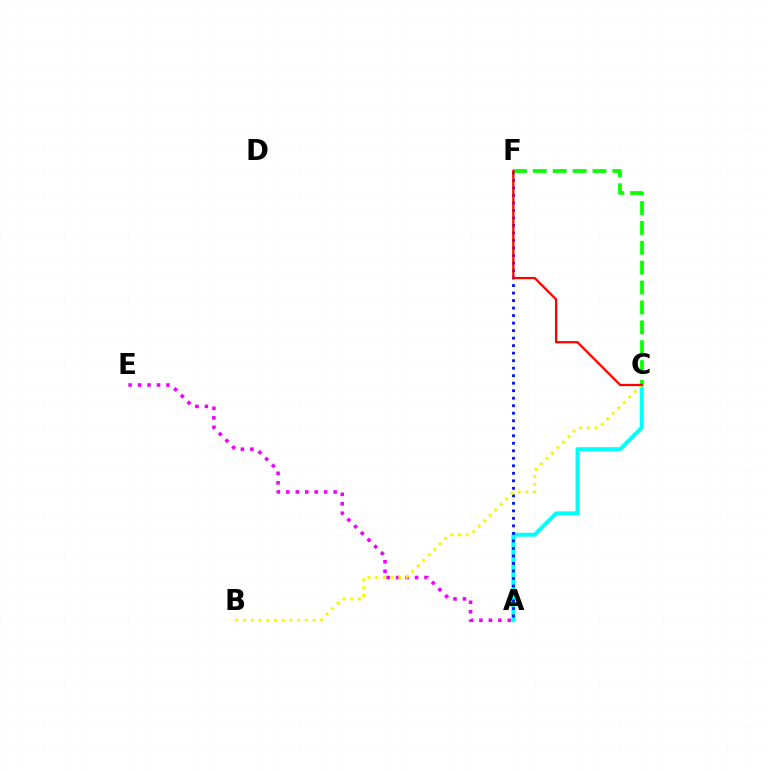{('A', 'C'): [{'color': '#00fff6', 'line_style': 'solid', 'thickness': 2.84}], ('A', 'E'): [{'color': '#ee00ff', 'line_style': 'dotted', 'thickness': 2.57}], ('A', 'F'): [{'color': '#0010ff', 'line_style': 'dotted', 'thickness': 2.04}], ('B', 'C'): [{'color': '#fcf500', 'line_style': 'dotted', 'thickness': 2.1}], ('C', 'F'): [{'color': '#08ff00', 'line_style': 'dashed', 'thickness': 2.7}, {'color': '#ff0000', 'line_style': 'solid', 'thickness': 1.64}]}